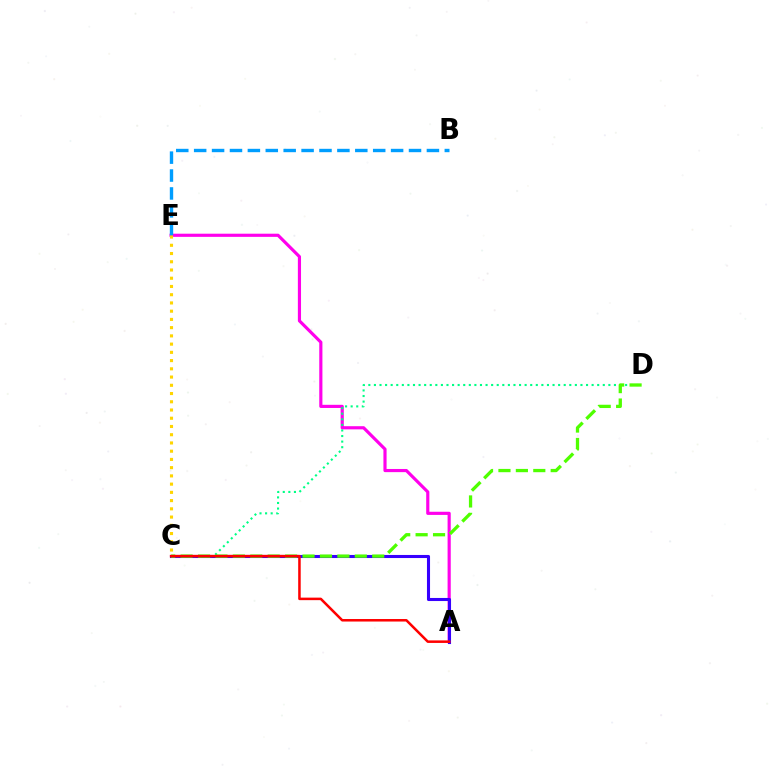{('A', 'E'): [{'color': '#ff00ed', 'line_style': 'solid', 'thickness': 2.27}], ('B', 'E'): [{'color': '#009eff', 'line_style': 'dashed', 'thickness': 2.43}], ('A', 'C'): [{'color': '#3700ff', 'line_style': 'solid', 'thickness': 2.22}, {'color': '#ff0000', 'line_style': 'solid', 'thickness': 1.82}], ('C', 'D'): [{'color': '#00ff86', 'line_style': 'dotted', 'thickness': 1.52}, {'color': '#4fff00', 'line_style': 'dashed', 'thickness': 2.37}], ('C', 'E'): [{'color': '#ffd500', 'line_style': 'dotted', 'thickness': 2.24}]}